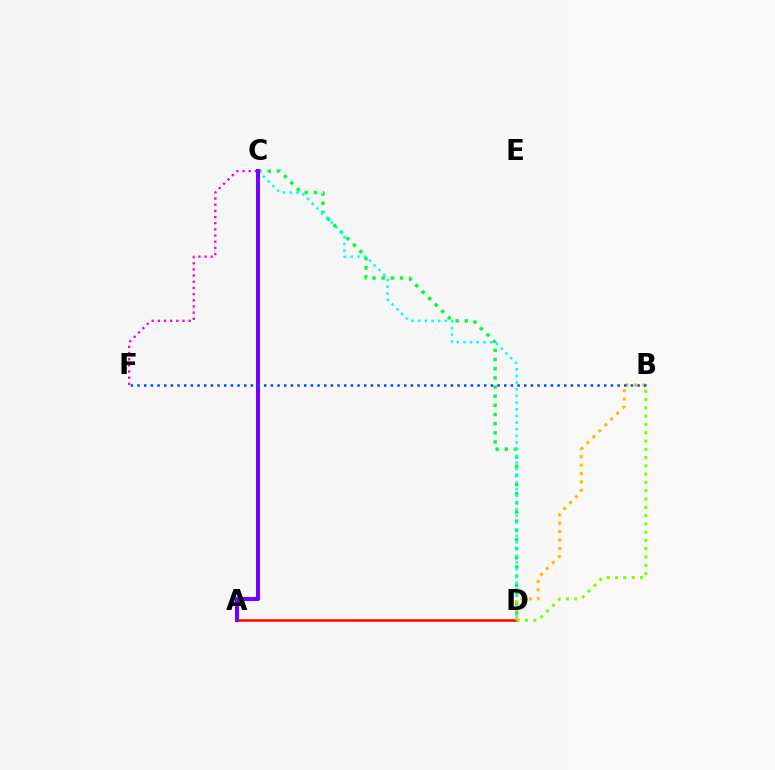{('C', 'D'): [{'color': '#00ff39', 'line_style': 'dotted', 'thickness': 2.49}, {'color': '#00fff6', 'line_style': 'dotted', 'thickness': 1.81}], ('A', 'D'): [{'color': '#ff0000', 'line_style': 'solid', 'thickness': 1.81}], ('B', 'D'): [{'color': '#84ff00', 'line_style': 'dotted', 'thickness': 2.25}, {'color': '#ffbd00', 'line_style': 'dotted', 'thickness': 2.28}], ('C', 'F'): [{'color': '#ff00cf', 'line_style': 'dotted', 'thickness': 1.67}], ('A', 'C'): [{'color': '#7200ff', 'line_style': 'solid', 'thickness': 2.92}], ('B', 'F'): [{'color': '#004bff', 'line_style': 'dotted', 'thickness': 1.81}]}